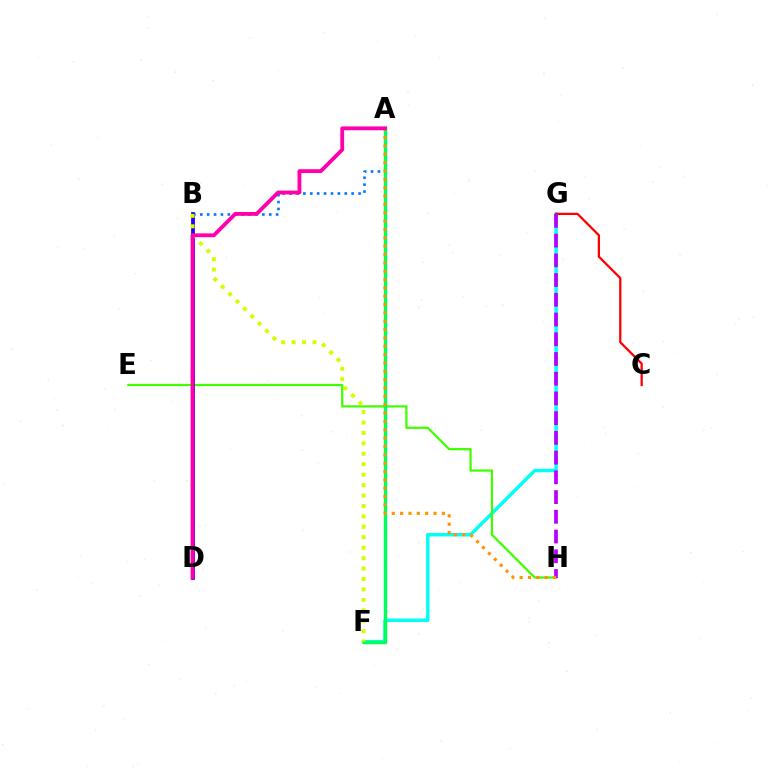{('F', 'G'): [{'color': '#00fff6', 'line_style': 'solid', 'thickness': 2.48}], ('E', 'H'): [{'color': '#3dff00', 'line_style': 'solid', 'thickness': 1.6}], ('C', 'G'): [{'color': '#ff0000', 'line_style': 'solid', 'thickness': 1.62}], ('A', 'B'): [{'color': '#0074ff', 'line_style': 'dotted', 'thickness': 1.87}], ('A', 'F'): [{'color': '#00ff5c', 'line_style': 'solid', 'thickness': 2.47}], ('B', 'D'): [{'color': '#2500ff', 'line_style': 'solid', 'thickness': 2.72}], ('B', 'F'): [{'color': '#d1ff00', 'line_style': 'dotted', 'thickness': 2.83}], ('G', 'H'): [{'color': '#b900ff', 'line_style': 'dashed', 'thickness': 2.68}], ('A', 'H'): [{'color': '#ff9400', 'line_style': 'dotted', 'thickness': 2.27}], ('A', 'D'): [{'color': '#ff00ac', 'line_style': 'solid', 'thickness': 2.76}]}